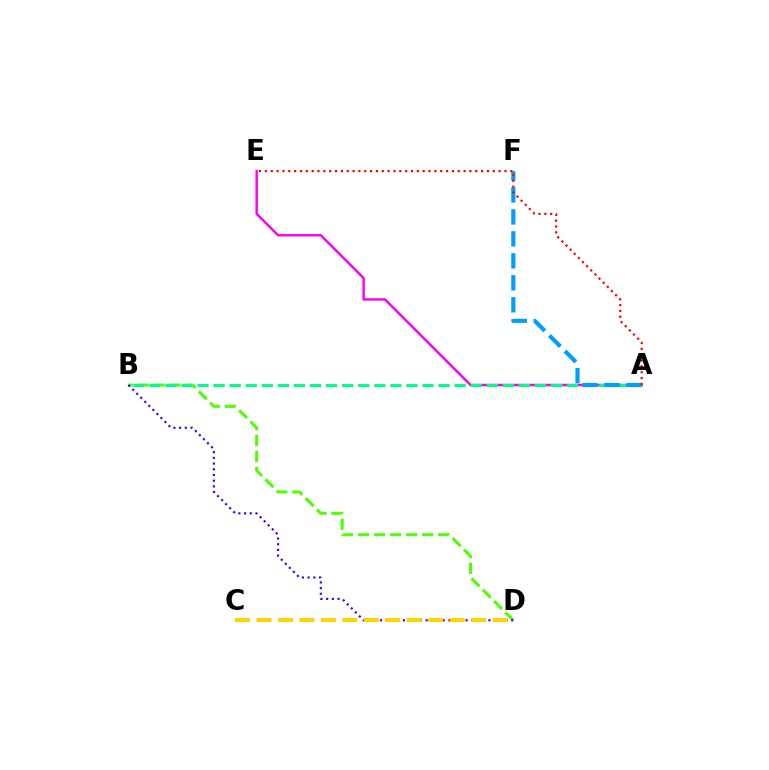{('B', 'D'): [{'color': '#4fff00', 'line_style': 'dashed', 'thickness': 2.17}, {'color': '#3700ff', 'line_style': 'dotted', 'thickness': 1.55}], ('A', 'E'): [{'color': '#ff00ed', 'line_style': 'solid', 'thickness': 1.76}, {'color': '#ff0000', 'line_style': 'dotted', 'thickness': 1.59}], ('C', 'D'): [{'color': '#ffd500', 'line_style': 'dashed', 'thickness': 2.92}], ('A', 'B'): [{'color': '#00ff86', 'line_style': 'dashed', 'thickness': 2.18}], ('A', 'F'): [{'color': '#009eff', 'line_style': 'dashed', 'thickness': 2.99}]}